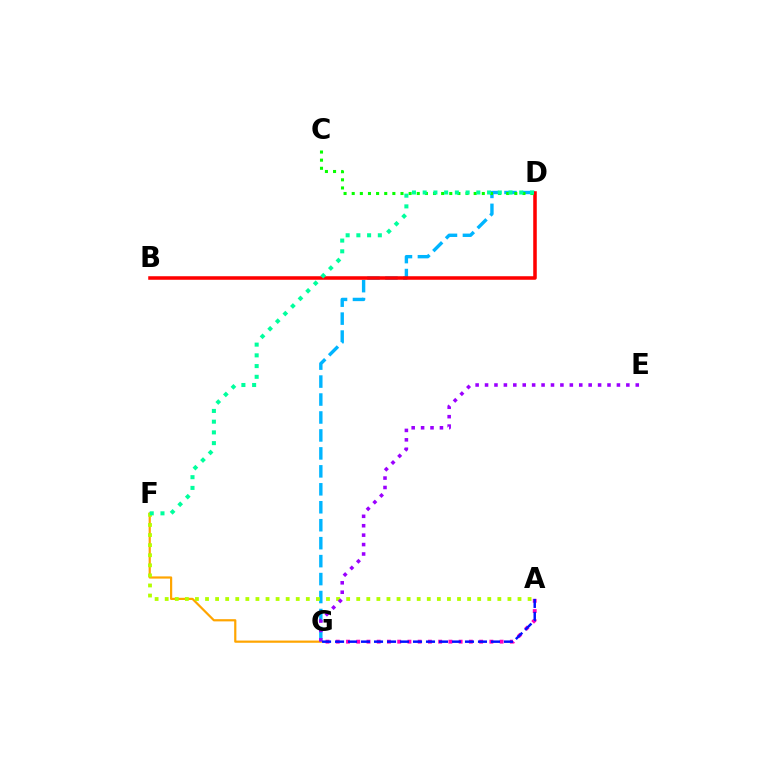{('D', 'G'): [{'color': '#00b5ff', 'line_style': 'dashed', 'thickness': 2.44}], ('F', 'G'): [{'color': '#ffa500', 'line_style': 'solid', 'thickness': 1.59}], ('A', 'G'): [{'color': '#ff00bd', 'line_style': 'dotted', 'thickness': 2.78}, {'color': '#0010ff', 'line_style': 'dashed', 'thickness': 1.77}], ('A', 'F'): [{'color': '#b3ff00', 'line_style': 'dotted', 'thickness': 2.74}], ('E', 'G'): [{'color': '#9b00ff', 'line_style': 'dotted', 'thickness': 2.56}], ('B', 'D'): [{'color': '#ff0000', 'line_style': 'solid', 'thickness': 2.55}], ('C', 'D'): [{'color': '#08ff00', 'line_style': 'dotted', 'thickness': 2.21}], ('D', 'F'): [{'color': '#00ff9d', 'line_style': 'dotted', 'thickness': 2.92}]}